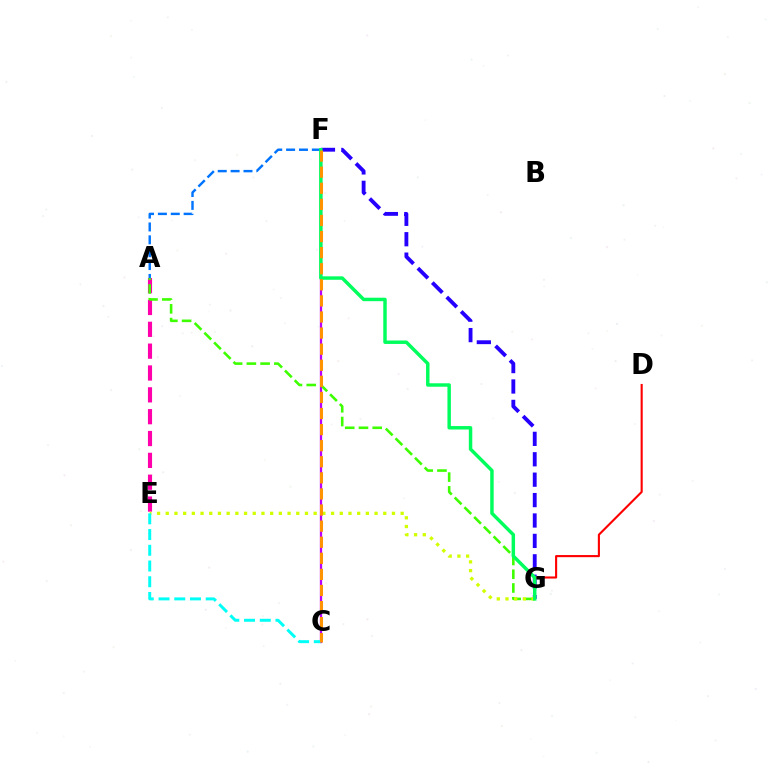{('A', 'E'): [{'color': '#ff00ac', 'line_style': 'dashed', 'thickness': 2.97}], ('F', 'G'): [{'color': '#2500ff', 'line_style': 'dashed', 'thickness': 2.77}, {'color': '#00ff5c', 'line_style': 'solid', 'thickness': 2.49}], ('C', 'F'): [{'color': '#b900ff', 'line_style': 'solid', 'thickness': 1.65}, {'color': '#ff9400', 'line_style': 'dashed', 'thickness': 2.19}], ('A', 'G'): [{'color': '#3dff00', 'line_style': 'dashed', 'thickness': 1.87}], ('D', 'G'): [{'color': '#ff0000', 'line_style': 'solid', 'thickness': 1.52}], ('A', 'F'): [{'color': '#0074ff', 'line_style': 'dashed', 'thickness': 1.75}], ('E', 'G'): [{'color': '#d1ff00', 'line_style': 'dotted', 'thickness': 2.36}], ('C', 'E'): [{'color': '#00fff6', 'line_style': 'dashed', 'thickness': 2.14}]}